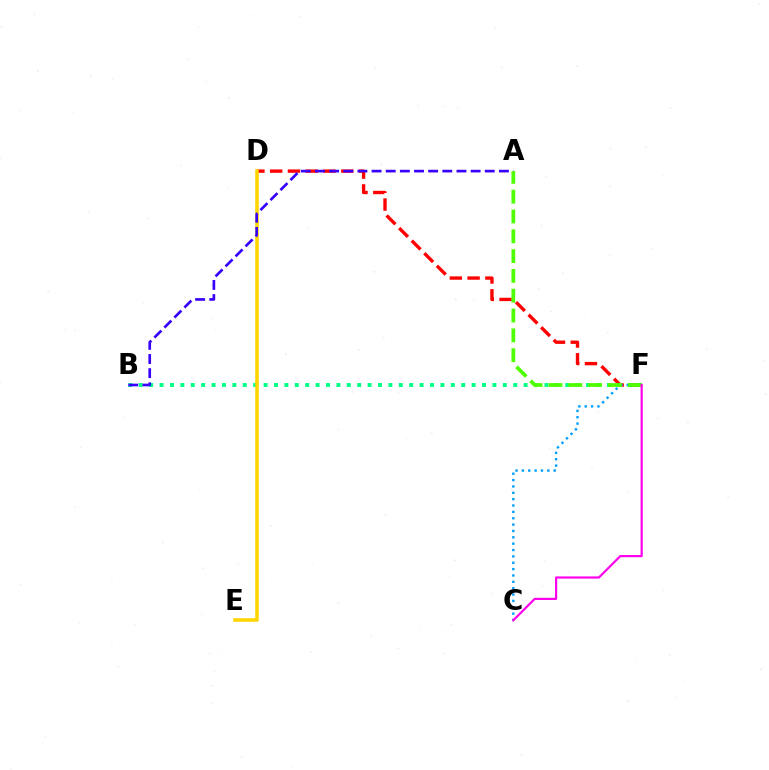{('D', 'F'): [{'color': '#ff0000', 'line_style': 'dashed', 'thickness': 2.42}], ('B', 'F'): [{'color': '#00ff86', 'line_style': 'dotted', 'thickness': 2.83}], ('C', 'F'): [{'color': '#009eff', 'line_style': 'dotted', 'thickness': 1.73}, {'color': '#ff00ed', 'line_style': 'solid', 'thickness': 1.57}], ('D', 'E'): [{'color': '#ffd500', 'line_style': 'solid', 'thickness': 2.56}], ('A', 'F'): [{'color': '#4fff00', 'line_style': 'dashed', 'thickness': 2.69}], ('A', 'B'): [{'color': '#3700ff', 'line_style': 'dashed', 'thickness': 1.92}]}